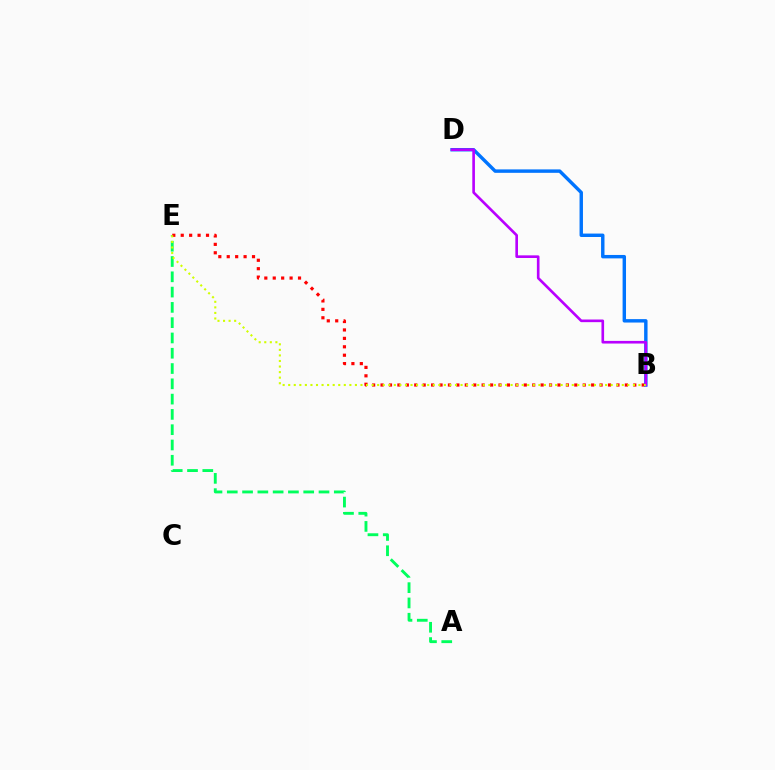{('A', 'E'): [{'color': '#00ff5c', 'line_style': 'dashed', 'thickness': 2.08}], ('B', 'E'): [{'color': '#ff0000', 'line_style': 'dotted', 'thickness': 2.29}, {'color': '#d1ff00', 'line_style': 'dotted', 'thickness': 1.51}], ('B', 'D'): [{'color': '#0074ff', 'line_style': 'solid', 'thickness': 2.46}, {'color': '#b900ff', 'line_style': 'solid', 'thickness': 1.9}]}